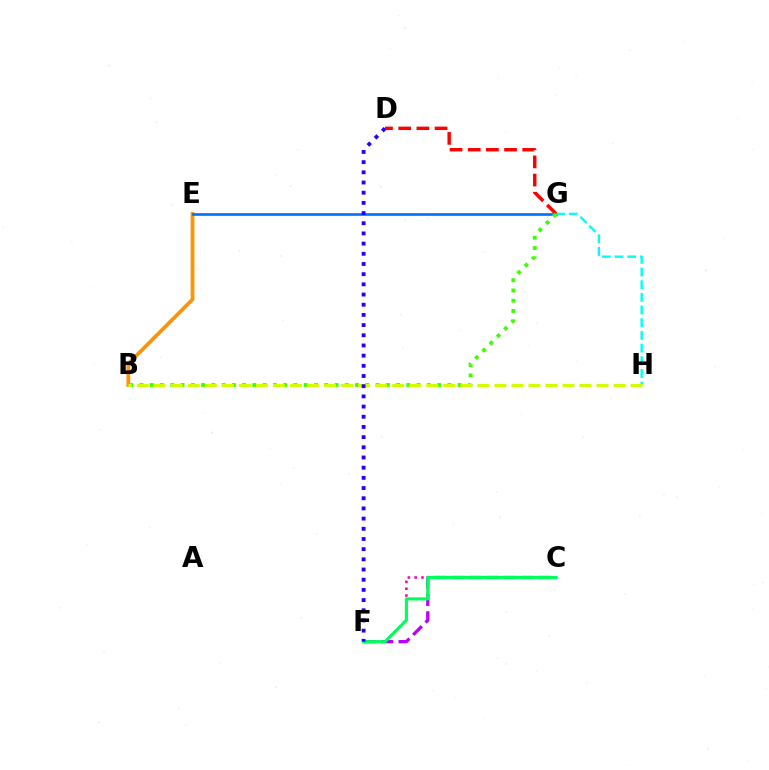{('C', 'F'): [{'color': '#ff00ac', 'line_style': 'dotted', 'thickness': 1.85}, {'color': '#b900ff', 'line_style': 'dashed', 'thickness': 2.37}, {'color': '#00ff5c', 'line_style': 'solid', 'thickness': 2.24}], ('B', 'E'): [{'color': '#ff9400', 'line_style': 'solid', 'thickness': 2.68}], ('E', 'G'): [{'color': '#0074ff', 'line_style': 'solid', 'thickness': 1.94}], ('G', 'H'): [{'color': '#00fff6', 'line_style': 'dashed', 'thickness': 1.72}], ('D', 'G'): [{'color': '#ff0000', 'line_style': 'dashed', 'thickness': 2.47}], ('B', 'G'): [{'color': '#3dff00', 'line_style': 'dotted', 'thickness': 2.79}], ('B', 'H'): [{'color': '#d1ff00', 'line_style': 'dashed', 'thickness': 2.31}], ('D', 'F'): [{'color': '#2500ff', 'line_style': 'dotted', 'thickness': 2.77}]}